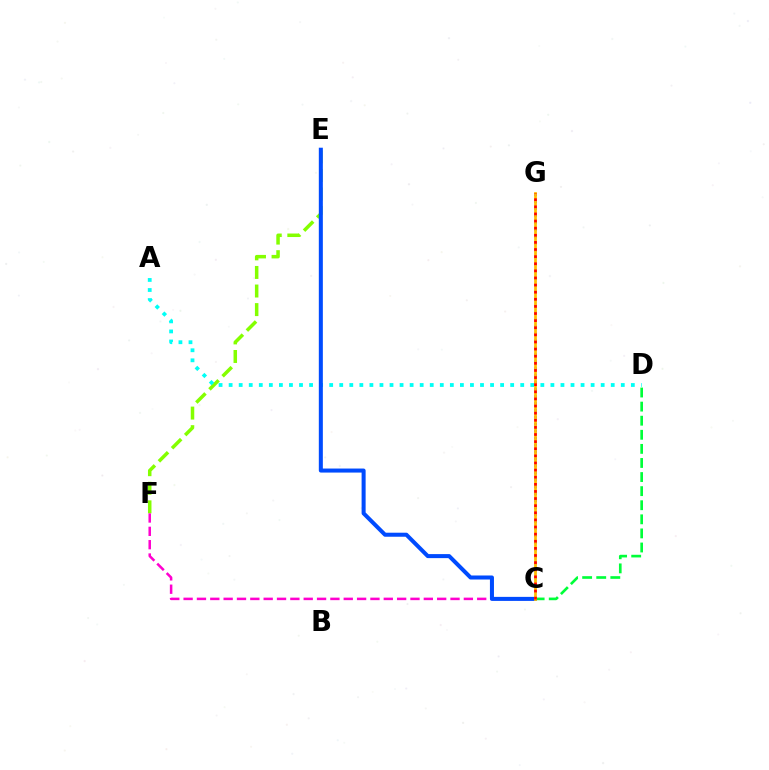{('E', 'F'): [{'color': '#84ff00', 'line_style': 'dashed', 'thickness': 2.52}], ('C', 'F'): [{'color': '#ff00cf', 'line_style': 'dashed', 'thickness': 1.81}], ('A', 'D'): [{'color': '#00fff6', 'line_style': 'dotted', 'thickness': 2.73}], ('C', 'D'): [{'color': '#00ff39', 'line_style': 'dashed', 'thickness': 1.91}], ('C', 'G'): [{'color': '#7200ff', 'line_style': 'dotted', 'thickness': 1.89}, {'color': '#ffbd00', 'line_style': 'solid', 'thickness': 1.98}, {'color': '#ff0000', 'line_style': 'dotted', 'thickness': 1.93}], ('C', 'E'): [{'color': '#004bff', 'line_style': 'solid', 'thickness': 2.9}]}